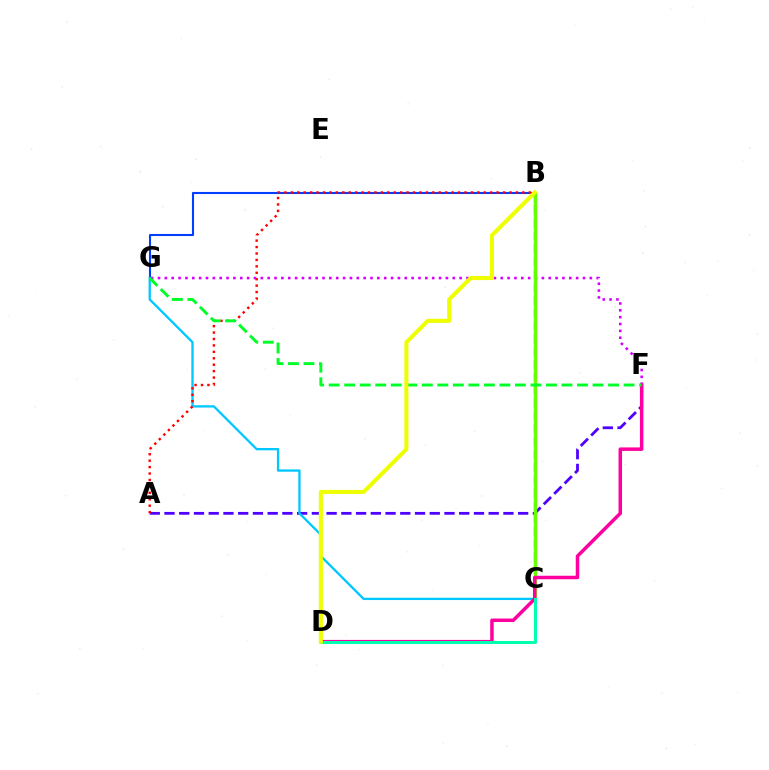{('B', 'G'): [{'color': '#003fff', 'line_style': 'solid', 'thickness': 1.51}], ('B', 'C'): [{'color': '#ff8800', 'line_style': 'dashed', 'thickness': 1.75}, {'color': '#66ff00', 'line_style': 'solid', 'thickness': 2.44}], ('F', 'G'): [{'color': '#d600ff', 'line_style': 'dotted', 'thickness': 1.86}, {'color': '#00ff27', 'line_style': 'dashed', 'thickness': 2.11}], ('A', 'F'): [{'color': '#4f00ff', 'line_style': 'dashed', 'thickness': 2.0}], ('C', 'G'): [{'color': '#00c7ff', 'line_style': 'solid', 'thickness': 1.66}], ('A', 'B'): [{'color': '#ff0000', 'line_style': 'dotted', 'thickness': 1.75}], ('D', 'F'): [{'color': '#ff00a0', 'line_style': 'solid', 'thickness': 2.51}], ('C', 'D'): [{'color': '#00ffaf', 'line_style': 'solid', 'thickness': 2.16}], ('B', 'D'): [{'color': '#eeff00', 'line_style': 'solid', 'thickness': 2.92}]}